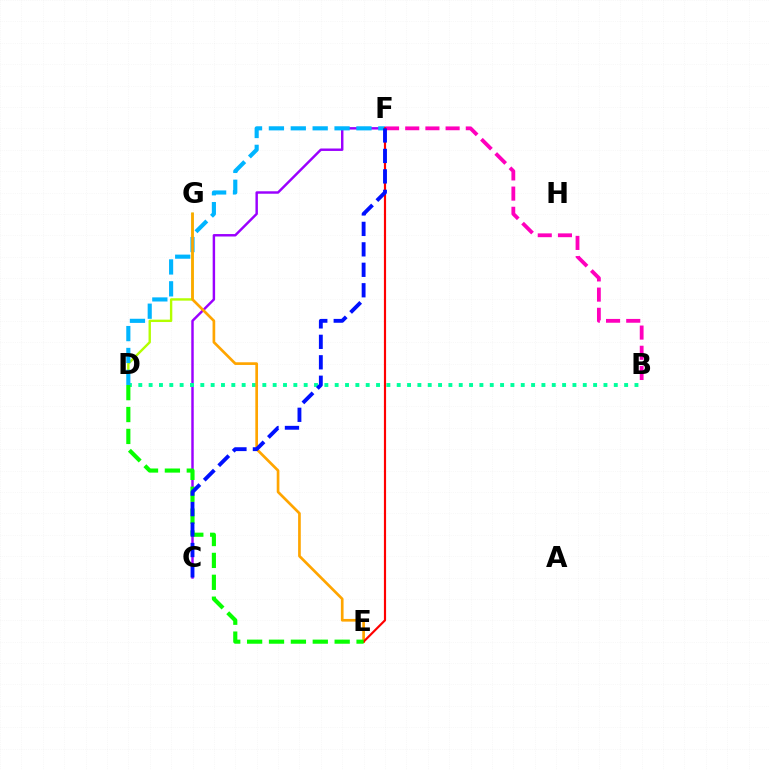{('C', 'F'): [{'color': '#9b00ff', 'line_style': 'solid', 'thickness': 1.76}, {'color': '#0010ff', 'line_style': 'dashed', 'thickness': 2.78}], ('B', 'D'): [{'color': '#00ff9d', 'line_style': 'dotted', 'thickness': 2.81}], ('D', 'G'): [{'color': '#b3ff00', 'line_style': 'solid', 'thickness': 1.72}], ('D', 'F'): [{'color': '#00b5ff', 'line_style': 'dashed', 'thickness': 2.97}], ('B', 'F'): [{'color': '#ff00bd', 'line_style': 'dashed', 'thickness': 2.74}], ('E', 'G'): [{'color': '#ffa500', 'line_style': 'solid', 'thickness': 1.93}], ('E', 'F'): [{'color': '#ff0000', 'line_style': 'solid', 'thickness': 1.56}], ('D', 'E'): [{'color': '#08ff00', 'line_style': 'dashed', 'thickness': 2.97}]}